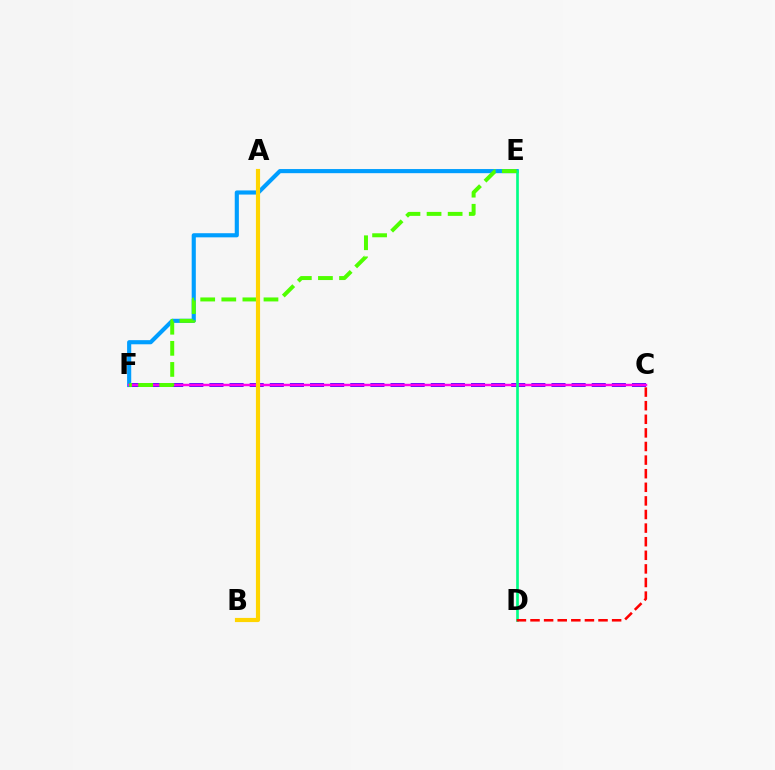{('E', 'F'): [{'color': '#009eff', 'line_style': 'solid', 'thickness': 2.97}, {'color': '#4fff00', 'line_style': 'dashed', 'thickness': 2.87}], ('C', 'F'): [{'color': '#3700ff', 'line_style': 'dashed', 'thickness': 2.73}, {'color': '#ff00ed', 'line_style': 'solid', 'thickness': 1.77}], ('D', 'E'): [{'color': '#00ff86', 'line_style': 'solid', 'thickness': 1.92}], ('C', 'D'): [{'color': '#ff0000', 'line_style': 'dashed', 'thickness': 1.85}], ('A', 'B'): [{'color': '#ffd500', 'line_style': 'solid', 'thickness': 2.99}]}